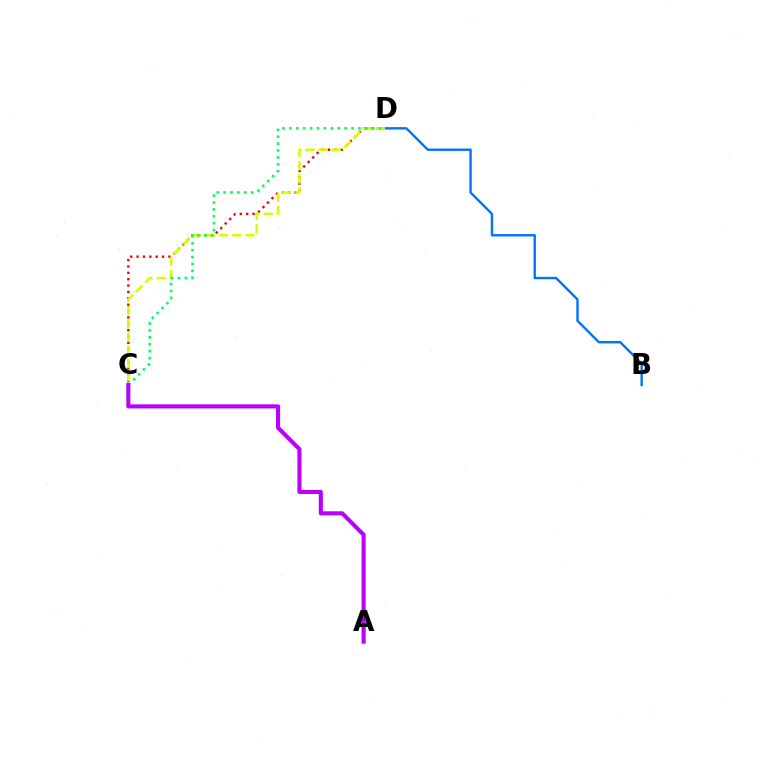{('B', 'D'): [{'color': '#0074ff', 'line_style': 'solid', 'thickness': 1.72}], ('C', 'D'): [{'color': '#ff0000', 'line_style': 'dotted', 'thickness': 1.73}, {'color': '#d1ff00', 'line_style': 'dashed', 'thickness': 1.8}, {'color': '#00ff5c', 'line_style': 'dotted', 'thickness': 1.88}], ('A', 'C'): [{'color': '#b900ff', 'line_style': 'solid', 'thickness': 2.95}]}